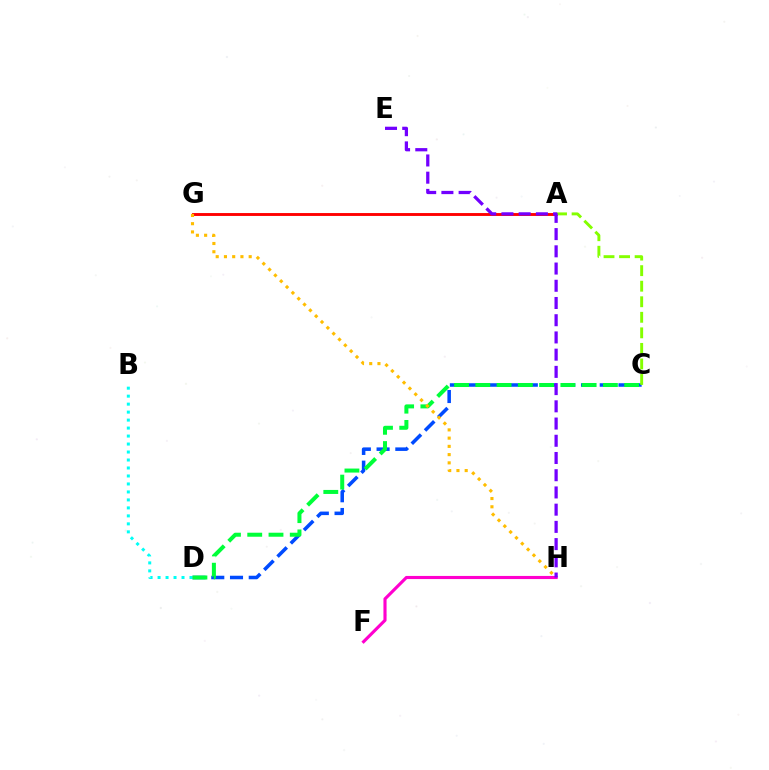{('C', 'D'): [{'color': '#004bff', 'line_style': 'dashed', 'thickness': 2.54}, {'color': '#00ff39', 'line_style': 'dashed', 'thickness': 2.89}], ('F', 'H'): [{'color': '#ff00cf', 'line_style': 'solid', 'thickness': 2.25}], ('A', 'G'): [{'color': '#ff0000', 'line_style': 'solid', 'thickness': 2.07}], ('B', 'D'): [{'color': '#00fff6', 'line_style': 'dotted', 'thickness': 2.17}], ('A', 'C'): [{'color': '#84ff00', 'line_style': 'dashed', 'thickness': 2.11}], ('E', 'H'): [{'color': '#7200ff', 'line_style': 'dashed', 'thickness': 2.34}], ('G', 'H'): [{'color': '#ffbd00', 'line_style': 'dotted', 'thickness': 2.24}]}